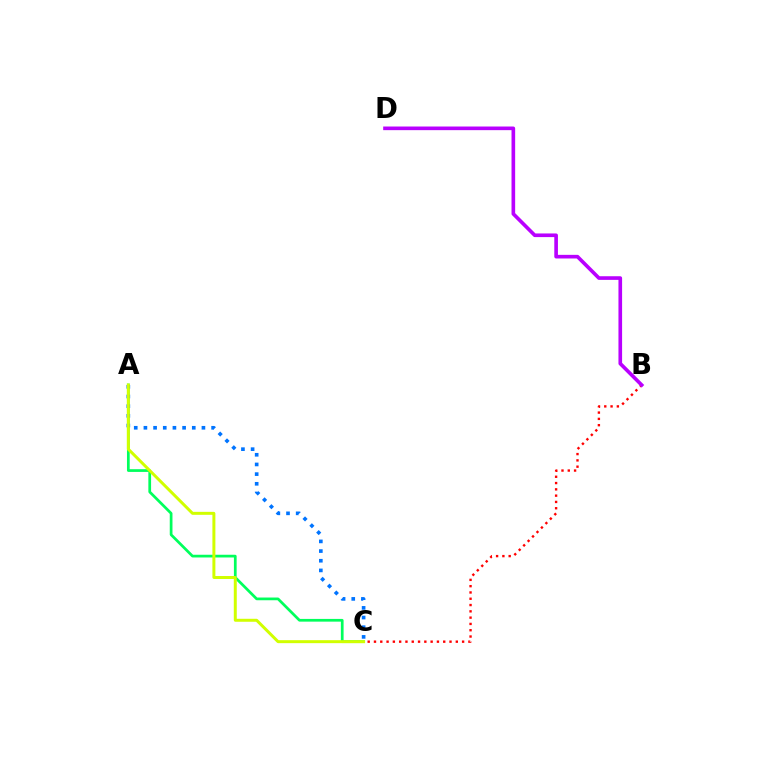{('A', 'C'): [{'color': '#00ff5c', 'line_style': 'solid', 'thickness': 1.96}, {'color': '#0074ff', 'line_style': 'dotted', 'thickness': 2.63}, {'color': '#d1ff00', 'line_style': 'solid', 'thickness': 2.15}], ('B', 'C'): [{'color': '#ff0000', 'line_style': 'dotted', 'thickness': 1.71}], ('B', 'D'): [{'color': '#b900ff', 'line_style': 'solid', 'thickness': 2.62}]}